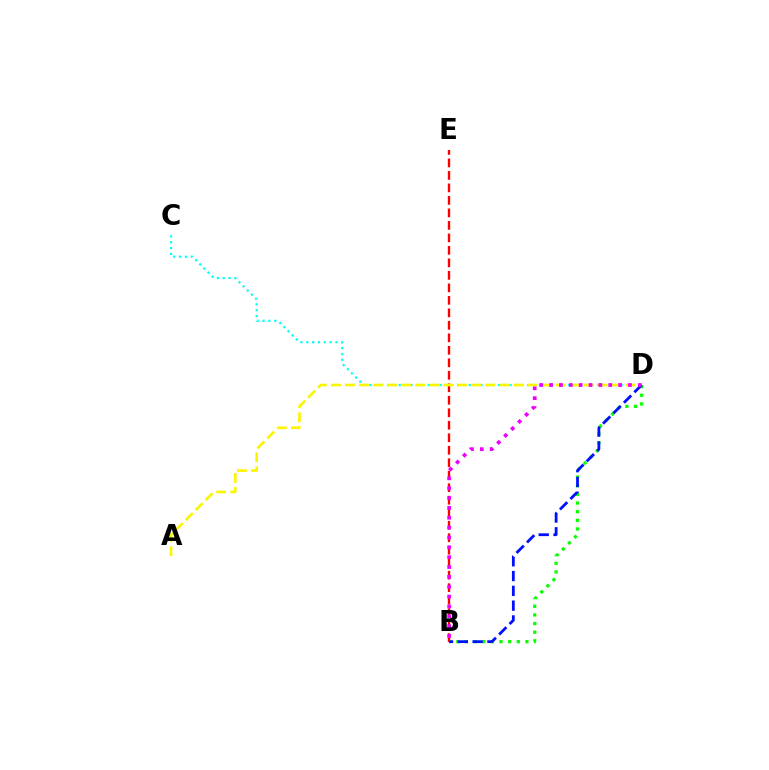{('B', 'E'): [{'color': '#ff0000', 'line_style': 'dashed', 'thickness': 1.7}], ('C', 'D'): [{'color': '#00fff6', 'line_style': 'dotted', 'thickness': 1.59}], ('A', 'D'): [{'color': '#fcf500', 'line_style': 'dashed', 'thickness': 1.91}], ('B', 'D'): [{'color': '#08ff00', 'line_style': 'dotted', 'thickness': 2.35}, {'color': '#0010ff', 'line_style': 'dashed', 'thickness': 2.01}, {'color': '#ee00ff', 'line_style': 'dotted', 'thickness': 2.68}]}